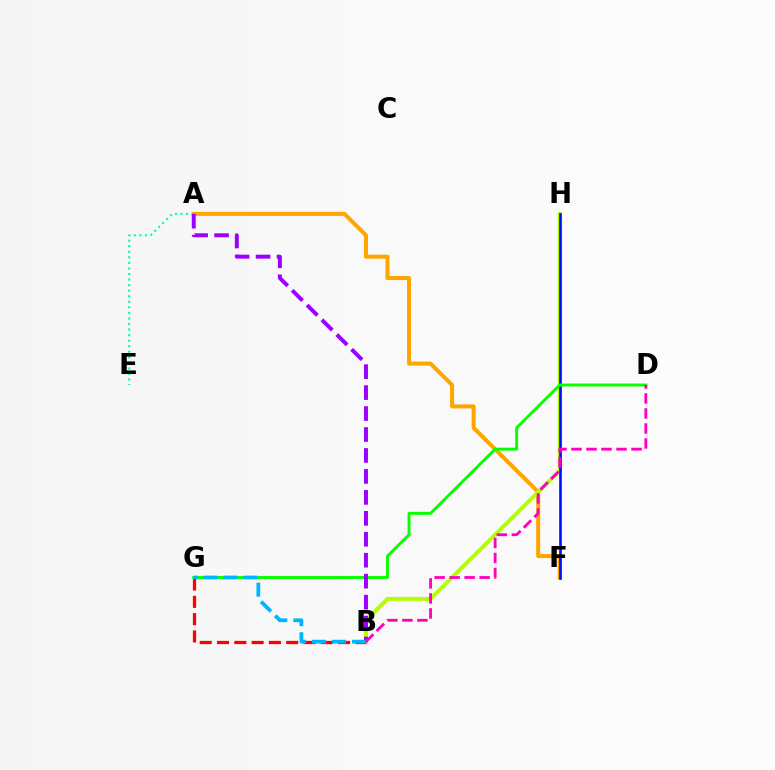{('A', 'F'): [{'color': '#ffa500', 'line_style': 'solid', 'thickness': 2.89}], ('B', 'H'): [{'color': '#b3ff00', 'line_style': 'solid', 'thickness': 2.85}], ('F', 'H'): [{'color': '#0010ff', 'line_style': 'solid', 'thickness': 1.89}], ('A', 'E'): [{'color': '#00ff9d', 'line_style': 'dotted', 'thickness': 1.51}], ('B', 'G'): [{'color': '#ff0000', 'line_style': 'dashed', 'thickness': 2.35}, {'color': '#00b5ff', 'line_style': 'dashed', 'thickness': 2.72}], ('D', 'G'): [{'color': '#08ff00', 'line_style': 'solid', 'thickness': 2.11}], ('A', 'B'): [{'color': '#9b00ff', 'line_style': 'dashed', 'thickness': 2.85}], ('B', 'D'): [{'color': '#ff00bd', 'line_style': 'dashed', 'thickness': 2.04}]}